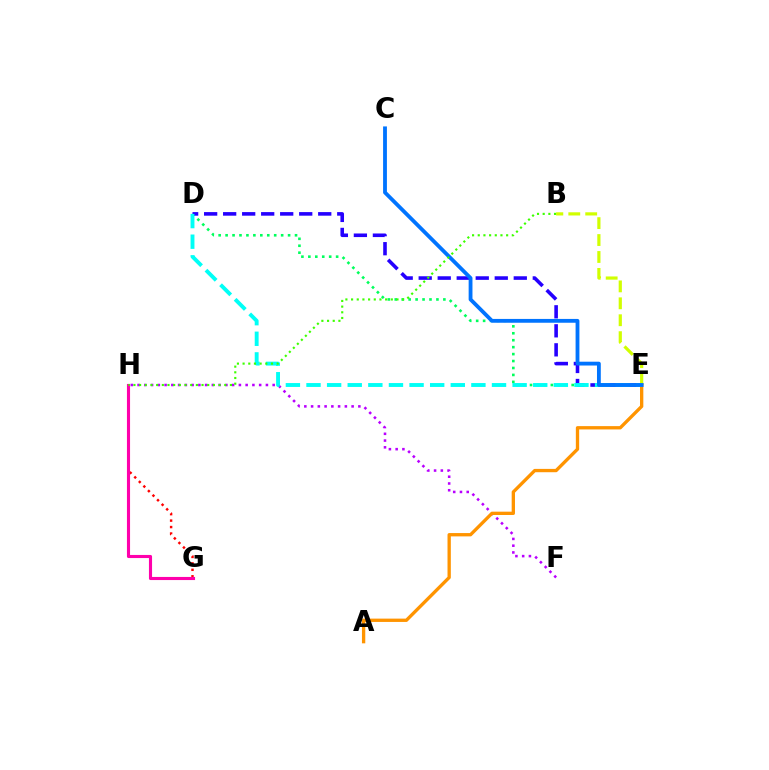{('F', 'H'): [{'color': '#b900ff', 'line_style': 'dotted', 'thickness': 1.84}], ('D', 'E'): [{'color': '#00ff5c', 'line_style': 'dotted', 'thickness': 1.89}, {'color': '#2500ff', 'line_style': 'dashed', 'thickness': 2.58}, {'color': '#00fff6', 'line_style': 'dashed', 'thickness': 2.8}], ('B', 'E'): [{'color': '#d1ff00', 'line_style': 'dashed', 'thickness': 2.3}], ('A', 'E'): [{'color': '#ff9400', 'line_style': 'solid', 'thickness': 2.39}], ('G', 'H'): [{'color': '#ff0000', 'line_style': 'dotted', 'thickness': 1.75}, {'color': '#ff00ac', 'line_style': 'solid', 'thickness': 2.24}], ('C', 'E'): [{'color': '#0074ff', 'line_style': 'solid', 'thickness': 2.75}], ('B', 'H'): [{'color': '#3dff00', 'line_style': 'dotted', 'thickness': 1.54}]}